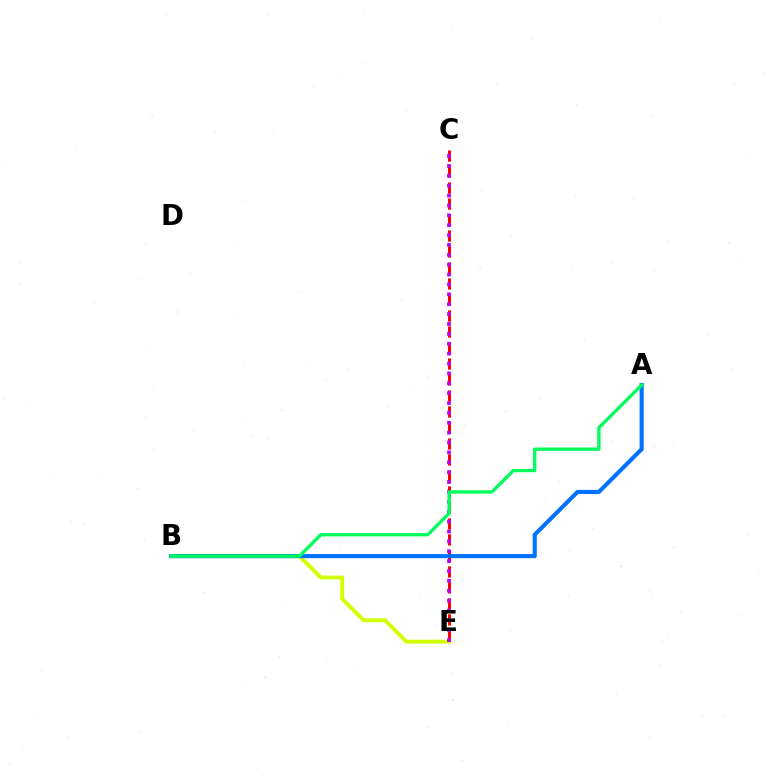{('C', 'E'): [{'color': '#ff0000', 'line_style': 'dashed', 'thickness': 2.17}, {'color': '#b900ff', 'line_style': 'dotted', 'thickness': 2.68}], ('B', 'E'): [{'color': '#d1ff00', 'line_style': 'solid', 'thickness': 2.79}], ('A', 'B'): [{'color': '#0074ff', 'line_style': 'solid', 'thickness': 2.97}, {'color': '#00ff5c', 'line_style': 'solid', 'thickness': 2.39}]}